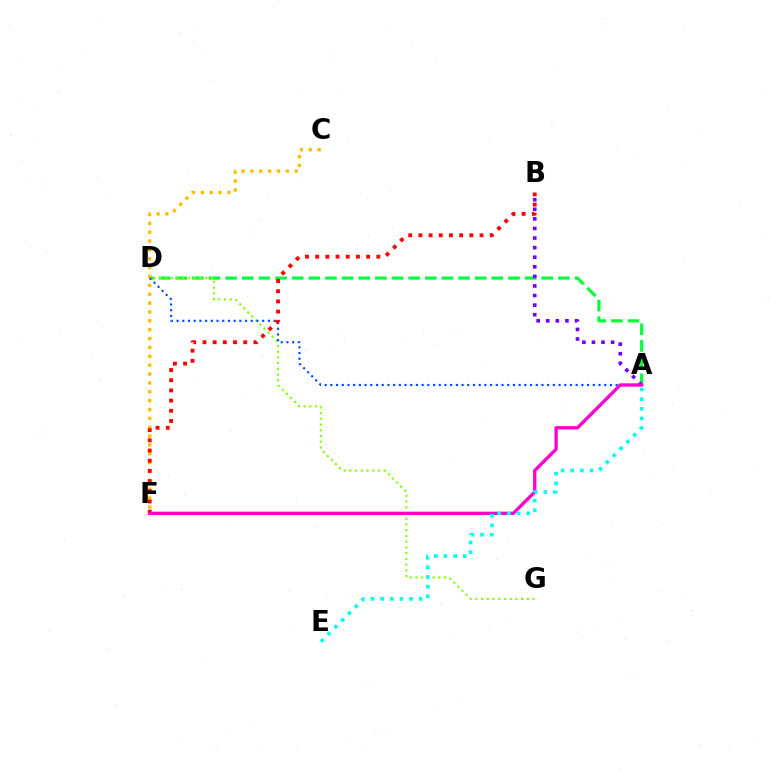{('A', 'D'): [{'color': '#00ff39', 'line_style': 'dashed', 'thickness': 2.26}, {'color': '#004bff', 'line_style': 'dotted', 'thickness': 1.55}], ('D', 'G'): [{'color': '#84ff00', 'line_style': 'dotted', 'thickness': 1.56}], ('C', 'F'): [{'color': '#ffbd00', 'line_style': 'dotted', 'thickness': 2.41}], ('B', 'F'): [{'color': '#ff0000', 'line_style': 'dotted', 'thickness': 2.77}], ('A', 'B'): [{'color': '#7200ff', 'line_style': 'dotted', 'thickness': 2.6}], ('A', 'F'): [{'color': '#ff00cf', 'line_style': 'solid', 'thickness': 2.39}], ('A', 'E'): [{'color': '#00fff6', 'line_style': 'dotted', 'thickness': 2.62}]}